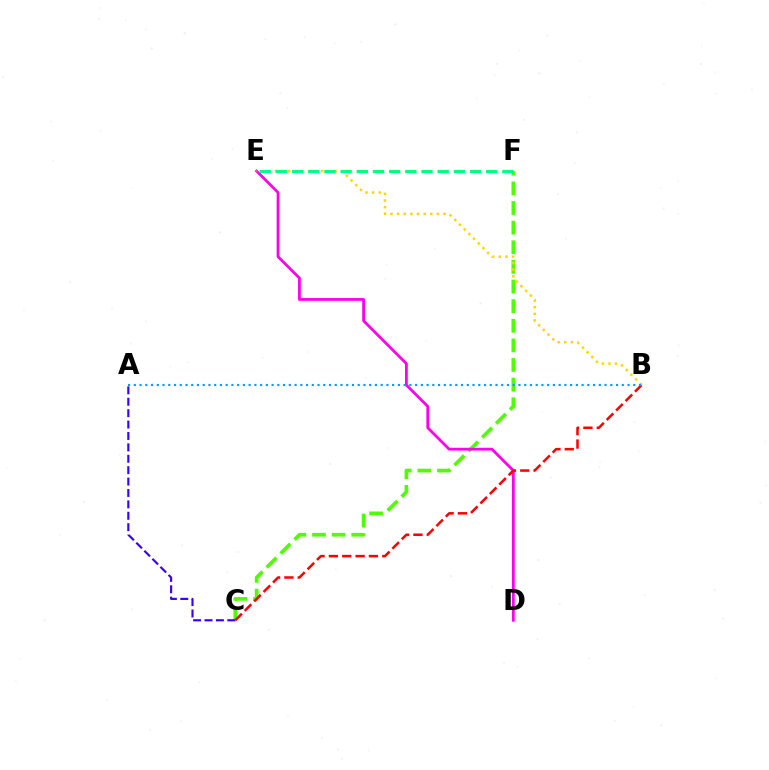{('C', 'F'): [{'color': '#4fff00', 'line_style': 'dashed', 'thickness': 2.67}], ('D', 'E'): [{'color': '#ff00ed', 'line_style': 'solid', 'thickness': 2.01}], ('A', 'C'): [{'color': '#3700ff', 'line_style': 'dashed', 'thickness': 1.55}], ('B', 'C'): [{'color': '#ff0000', 'line_style': 'dashed', 'thickness': 1.81}], ('B', 'E'): [{'color': '#ffd500', 'line_style': 'dotted', 'thickness': 1.8}], ('E', 'F'): [{'color': '#00ff86', 'line_style': 'dashed', 'thickness': 2.2}], ('A', 'B'): [{'color': '#009eff', 'line_style': 'dotted', 'thickness': 1.56}]}